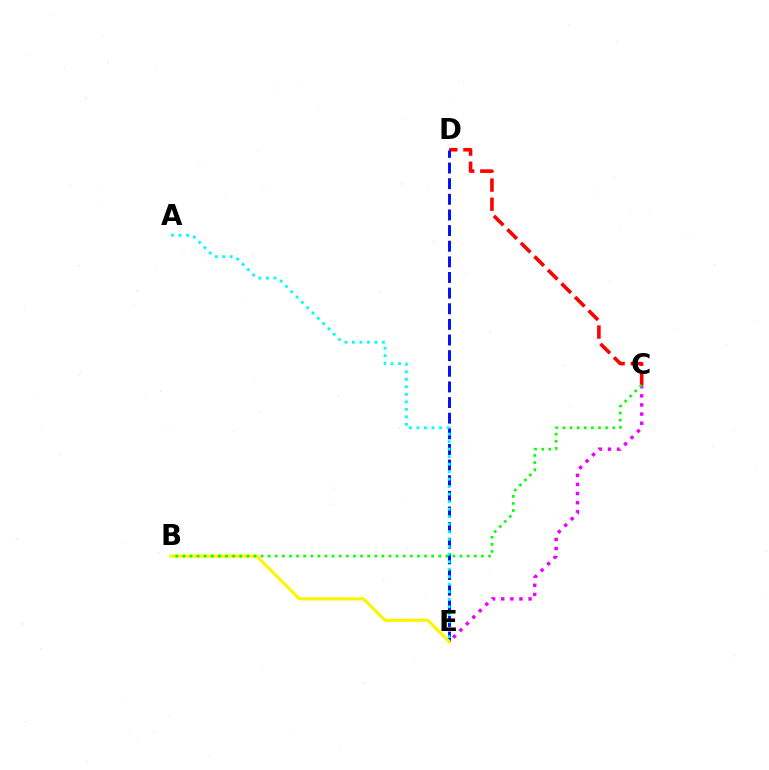{('C', 'E'): [{'color': '#ee00ff', 'line_style': 'dotted', 'thickness': 2.48}], ('C', 'D'): [{'color': '#ff0000', 'line_style': 'dashed', 'thickness': 2.6}], ('D', 'E'): [{'color': '#0010ff', 'line_style': 'dashed', 'thickness': 2.12}], ('A', 'E'): [{'color': '#00fff6', 'line_style': 'dotted', 'thickness': 2.04}], ('B', 'E'): [{'color': '#fcf500', 'line_style': 'solid', 'thickness': 2.29}], ('B', 'C'): [{'color': '#08ff00', 'line_style': 'dotted', 'thickness': 1.93}]}